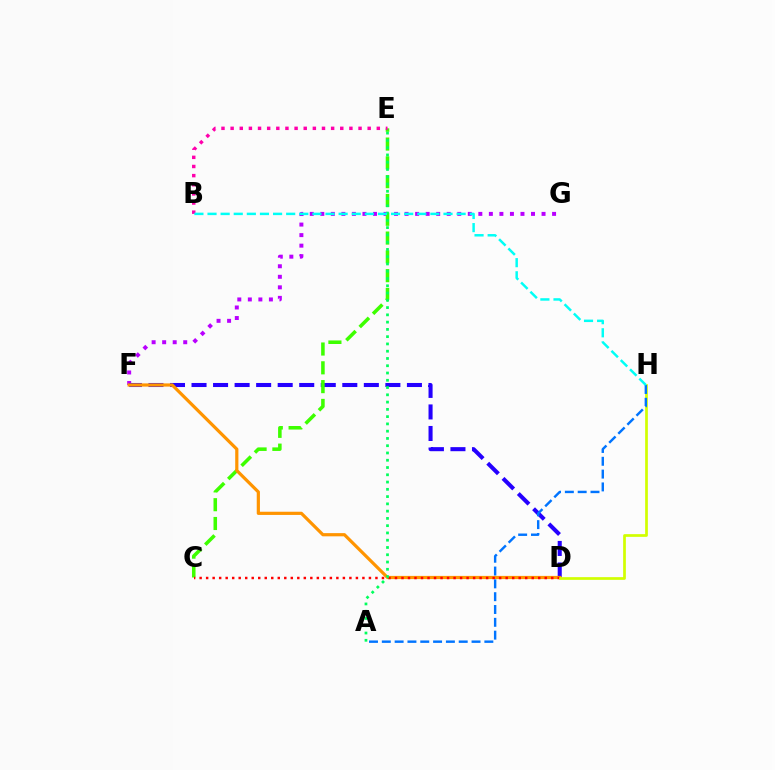{('F', 'G'): [{'color': '#b900ff', 'line_style': 'dotted', 'thickness': 2.86}], ('D', 'F'): [{'color': '#2500ff', 'line_style': 'dashed', 'thickness': 2.93}, {'color': '#ff9400', 'line_style': 'solid', 'thickness': 2.3}], ('C', 'E'): [{'color': '#3dff00', 'line_style': 'dashed', 'thickness': 2.55}], ('C', 'D'): [{'color': '#ff0000', 'line_style': 'dotted', 'thickness': 1.77}], ('B', 'E'): [{'color': '#ff00ac', 'line_style': 'dotted', 'thickness': 2.48}], ('D', 'H'): [{'color': '#d1ff00', 'line_style': 'solid', 'thickness': 1.95}], ('A', 'H'): [{'color': '#0074ff', 'line_style': 'dashed', 'thickness': 1.74}], ('A', 'E'): [{'color': '#00ff5c', 'line_style': 'dotted', 'thickness': 1.98}], ('B', 'H'): [{'color': '#00fff6', 'line_style': 'dashed', 'thickness': 1.78}]}